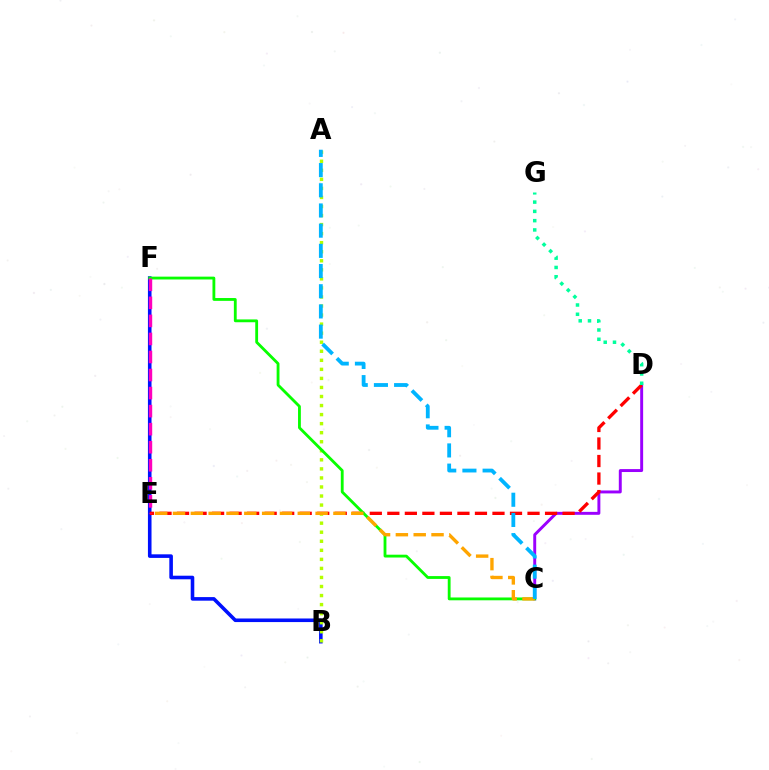{('B', 'F'): [{'color': '#0010ff', 'line_style': 'solid', 'thickness': 2.58}], ('A', 'B'): [{'color': '#b3ff00', 'line_style': 'dotted', 'thickness': 2.46}], ('C', 'D'): [{'color': '#9b00ff', 'line_style': 'solid', 'thickness': 2.11}], ('D', 'E'): [{'color': '#ff0000', 'line_style': 'dashed', 'thickness': 2.38}], ('C', 'F'): [{'color': '#08ff00', 'line_style': 'solid', 'thickness': 2.03}], ('E', 'F'): [{'color': '#ff00bd', 'line_style': 'dashed', 'thickness': 2.45}], ('C', 'E'): [{'color': '#ffa500', 'line_style': 'dashed', 'thickness': 2.42}], ('A', 'C'): [{'color': '#00b5ff', 'line_style': 'dashed', 'thickness': 2.74}], ('D', 'G'): [{'color': '#00ff9d', 'line_style': 'dotted', 'thickness': 2.52}]}